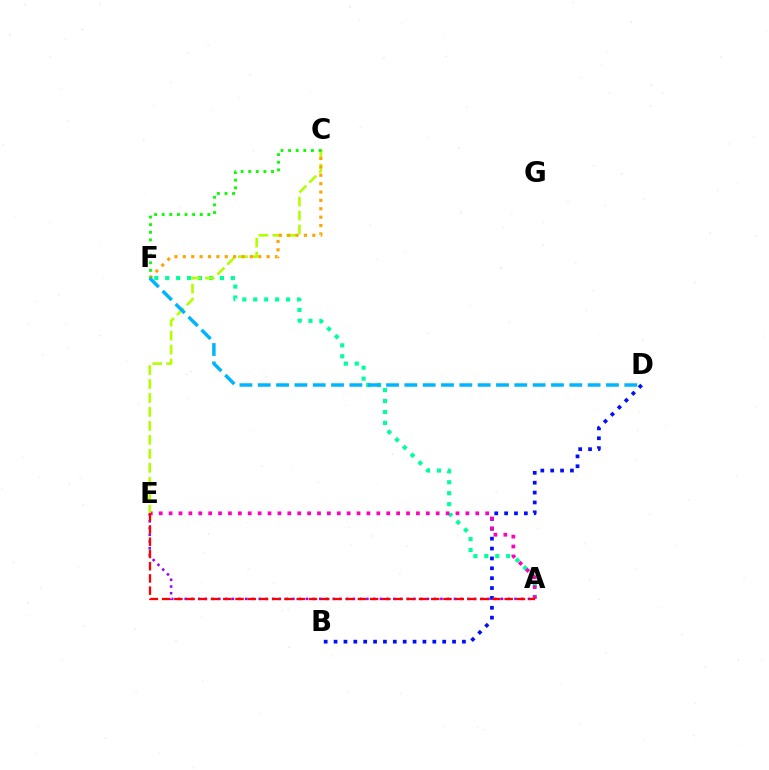{('B', 'D'): [{'color': '#0010ff', 'line_style': 'dotted', 'thickness': 2.68}], ('A', 'F'): [{'color': '#00ff9d', 'line_style': 'dotted', 'thickness': 2.97}], ('A', 'E'): [{'color': '#9b00ff', 'line_style': 'dotted', 'thickness': 1.83}, {'color': '#ff00bd', 'line_style': 'dotted', 'thickness': 2.69}, {'color': '#ff0000', 'line_style': 'dashed', 'thickness': 1.66}], ('C', 'E'): [{'color': '#b3ff00', 'line_style': 'dashed', 'thickness': 1.9}], ('C', 'F'): [{'color': '#ffa500', 'line_style': 'dotted', 'thickness': 2.28}, {'color': '#08ff00', 'line_style': 'dotted', 'thickness': 2.07}], ('D', 'F'): [{'color': '#00b5ff', 'line_style': 'dashed', 'thickness': 2.49}]}